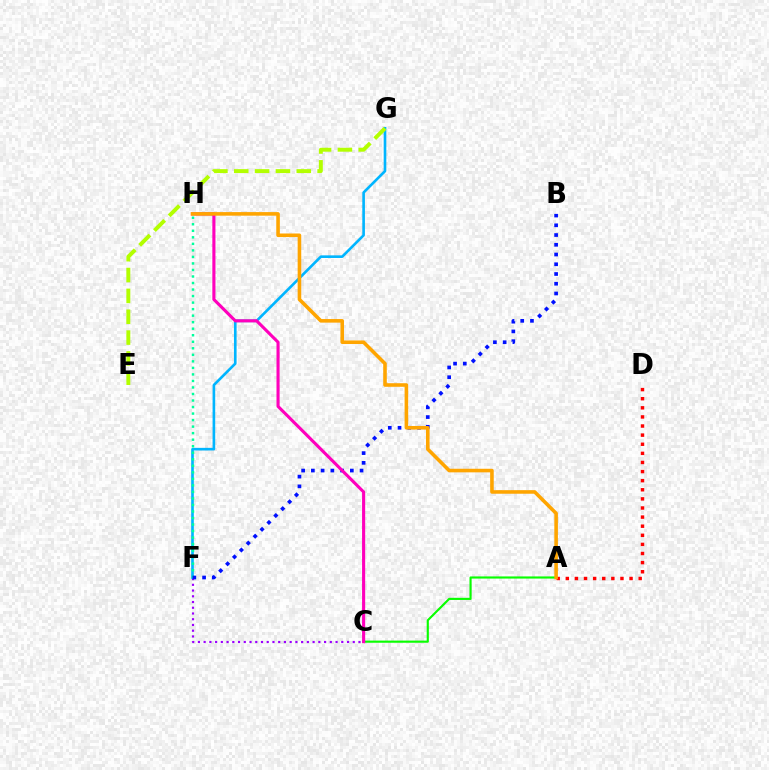{('C', 'F'): [{'color': '#9b00ff', 'line_style': 'dotted', 'thickness': 1.56}], ('F', 'G'): [{'color': '#00b5ff', 'line_style': 'solid', 'thickness': 1.89}], ('F', 'H'): [{'color': '#00ff9d', 'line_style': 'dotted', 'thickness': 1.77}], ('E', 'G'): [{'color': '#b3ff00', 'line_style': 'dashed', 'thickness': 2.83}], ('A', 'C'): [{'color': '#08ff00', 'line_style': 'solid', 'thickness': 1.55}], ('A', 'D'): [{'color': '#ff0000', 'line_style': 'dotted', 'thickness': 2.47}], ('B', 'F'): [{'color': '#0010ff', 'line_style': 'dotted', 'thickness': 2.65}], ('C', 'H'): [{'color': '#ff00bd', 'line_style': 'solid', 'thickness': 2.24}], ('A', 'H'): [{'color': '#ffa500', 'line_style': 'solid', 'thickness': 2.58}]}